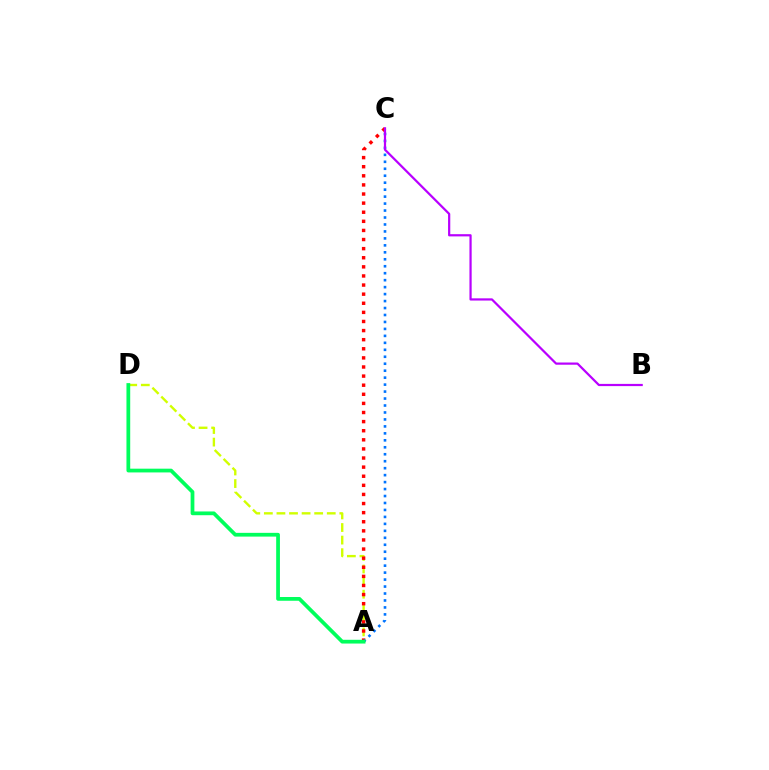{('A', 'D'): [{'color': '#d1ff00', 'line_style': 'dashed', 'thickness': 1.71}, {'color': '#00ff5c', 'line_style': 'solid', 'thickness': 2.7}], ('A', 'C'): [{'color': '#ff0000', 'line_style': 'dotted', 'thickness': 2.47}, {'color': '#0074ff', 'line_style': 'dotted', 'thickness': 1.89}], ('B', 'C'): [{'color': '#b900ff', 'line_style': 'solid', 'thickness': 1.59}]}